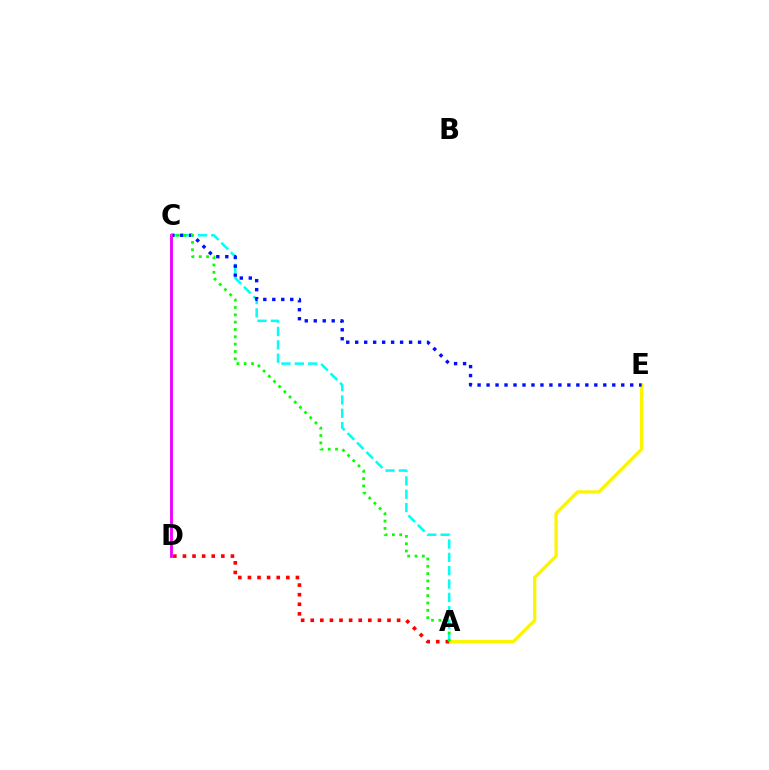{('A', 'E'): [{'color': '#fcf500', 'line_style': 'solid', 'thickness': 2.37}], ('A', 'C'): [{'color': '#00fff6', 'line_style': 'dashed', 'thickness': 1.81}, {'color': '#08ff00', 'line_style': 'dotted', 'thickness': 1.99}], ('C', 'E'): [{'color': '#0010ff', 'line_style': 'dotted', 'thickness': 2.44}], ('A', 'D'): [{'color': '#ff0000', 'line_style': 'dotted', 'thickness': 2.61}], ('C', 'D'): [{'color': '#ee00ff', 'line_style': 'solid', 'thickness': 2.05}]}